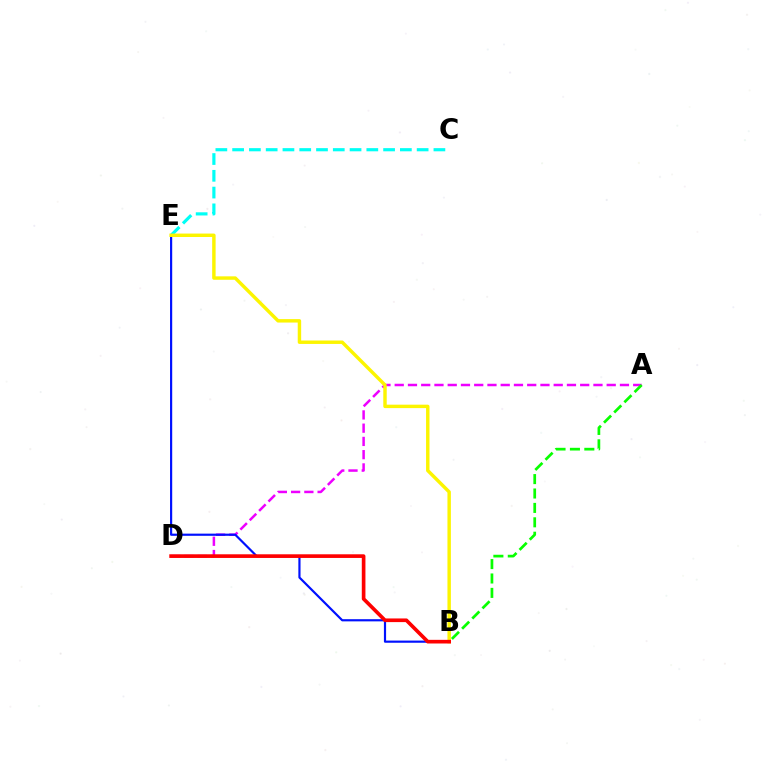{('A', 'D'): [{'color': '#ee00ff', 'line_style': 'dashed', 'thickness': 1.8}], ('A', 'B'): [{'color': '#08ff00', 'line_style': 'dashed', 'thickness': 1.96}], ('C', 'E'): [{'color': '#00fff6', 'line_style': 'dashed', 'thickness': 2.28}], ('B', 'E'): [{'color': '#0010ff', 'line_style': 'solid', 'thickness': 1.57}, {'color': '#fcf500', 'line_style': 'solid', 'thickness': 2.47}], ('B', 'D'): [{'color': '#ff0000', 'line_style': 'solid', 'thickness': 2.63}]}